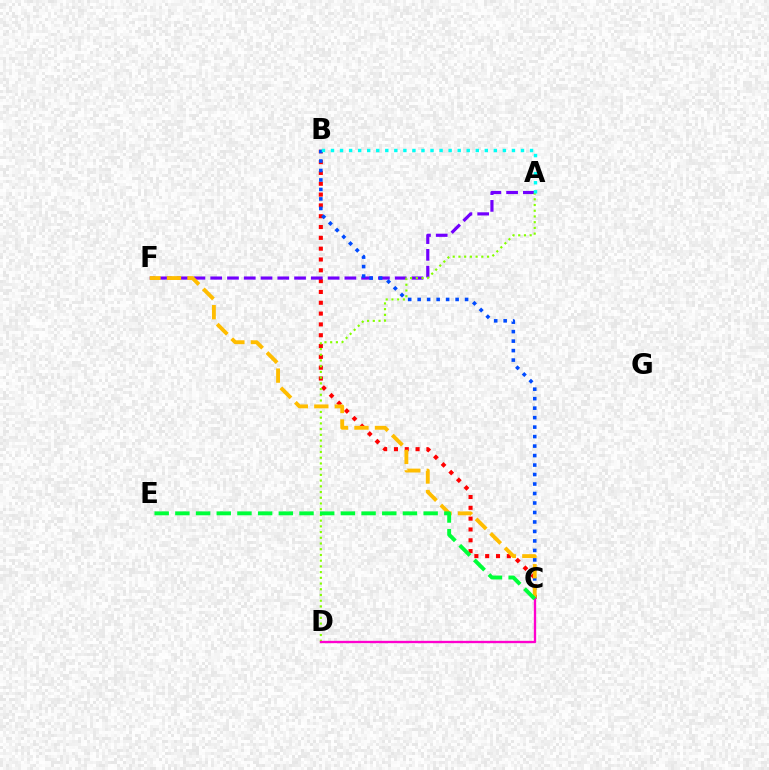{('B', 'C'): [{'color': '#ff0000', 'line_style': 'dotted', 'thickness': 2.94}, {'color': '#004bff', 'line_style': 'dotted', 'thickness': 2.58}], ('A', 'F'): [{'color': '#7200ff', 'line_style': 'dashed', 'thickness': 2.28}], ('A', 'D'): [{'color': '#84ff00', 'line_style': 'dotted', 'thickness': 1.55}], ('C', 'F'): [{'color': '#ffbd00', 'line_style': 'dashed', 'thickness': 2.79}], ('C', 'D'): [{'color': '#ff00cf', 'line_style': 'solid', 'thickness': 1.68}], ('C', 'E'): [{'color': '#00ff39', 'line_style': 'dashed', 'thickness': 2.81}], ('A', 'B'): [{'color': '#00fff6', 'line_style': 'dotted', 'thickness': 2.46}]}